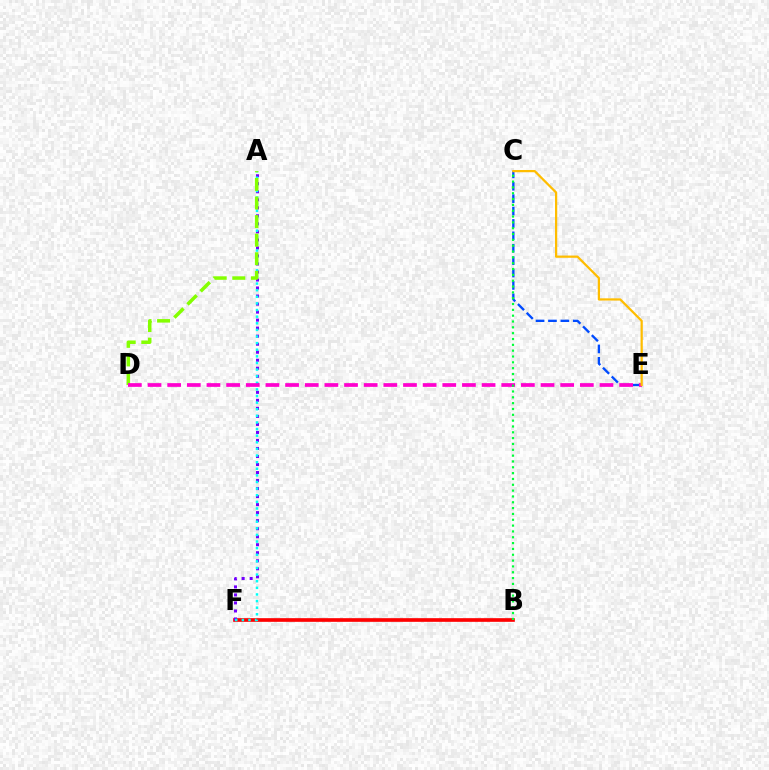{('B', 'F'): [{'color': '#ff0000', 'line_style': 'solid', 'thickness': 2.64}], ('A', 'F'): [{'color': '#7200ff', 'line_style': 'dotted', 'thickness': 2.18}, {'color': '#00fff6', 'line_style': 'dotted', 'thickness': 1.8}], ('A', 'D'): [{'color': '#84ff00', 'line_style': 'dashed', 'thickness': 2.52}], ('C', 'E'): [{'color': '#004bff', 'line_style': 'dashed', 'thickness': 1.68}, {'color': '#ffbd00', 'line_style': 'solid', 'thickness': 1.61}], ('D', 'E'): [{'color': '#ff00cf', 'line_style': 'dashed', 'thickness': 2.67}], ('B', 'C'): [{'color': '#00ff39', 'line_style': 'dotted', 'thickness': 1.58}]}